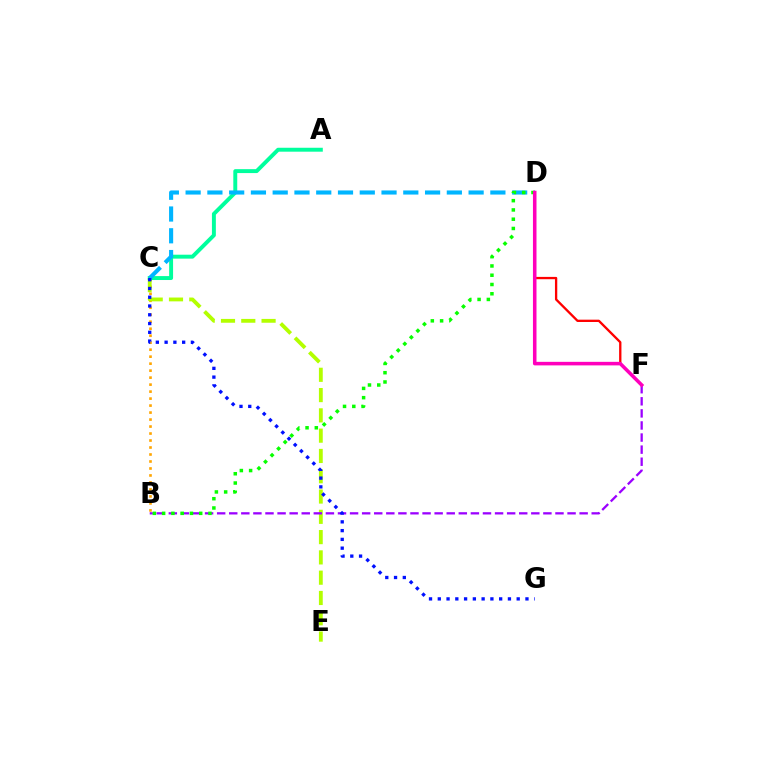{('B', 'C'): [{'color': '#ffa500', 'line_style': 'dotted', 'thickness': 1.9}], ('C', 'E'): [{'color': '#b3ff00', 'line_style': 'dashed', 'thickness': 2.76}], ('B', 'F'): [{'color': '#9b00ff', 'line_style': 'dashed', 'thickness': 1.64}], ('A', 'C'): [{'color': '#00ff9d', 'line_style': 'solid', 'thickness': 2.83}], ('C', 'D'): [{'color': '#00b5ff', 'line_style': 'dashed', 'thickness': 2.96}], ('B', 'D'): [{'color': '#08ff00', 'line_style': 'dotted', 'thickness': 2.52}], ('D', 'F'): [{'color': '#ff0000', 'line_style': 'solid', 'thickness': 1.67}, {'color': '#ff00bd', 'line_style': 'solid', 'thickness': 2.55}], ('C', 'G'): [{'color': '#0010ff', 'line_style': 'dotted', 'thickness': 2.38}]}